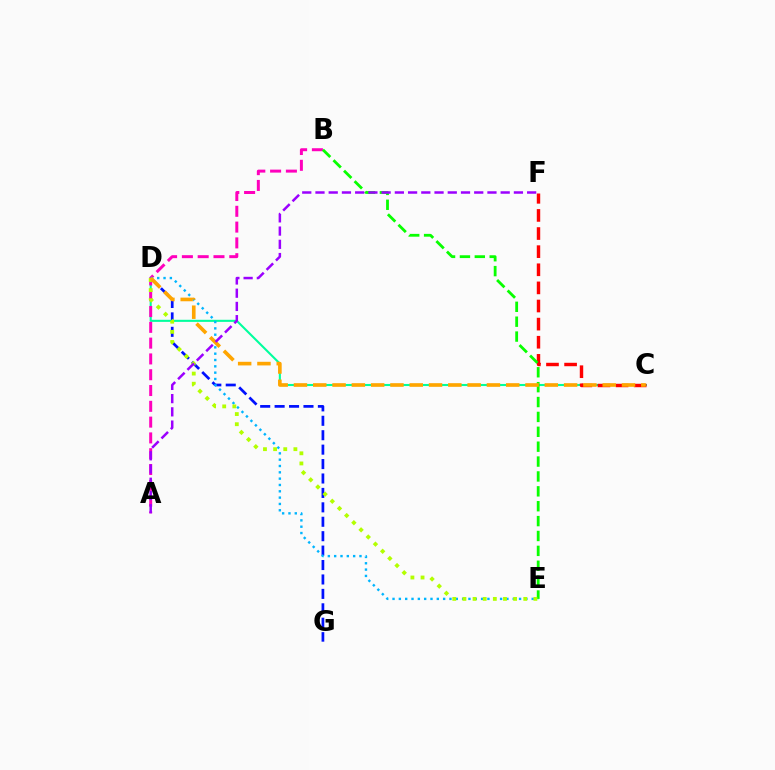{('D', 'G'): [{'color': '#0010ff', 'line_style': 'dashed', 'thickness': 1.96}], ('C', 'D'): [{'color': '#00ff9d', 'line_style': 'solid', 'thickness': 1.5}, {'color': '#ffa500', 'line_style': 'dashed', 'thickness': 2.62}], ('C', 'F'): [{'color': '#ff0000', 'line_style': 'dashed', 'thickness': 2.46}], ('A', 'B'): [{'color': '#ff00bd', 'line_style': 'dashed', 'thickness': 2.15}], ('D', 'E'): [{'color': '#00b5ff', 'line_style': 'dotted', 'thickness': 1.72}, {'color': '#b3ff00', 'line_style': 'dotted', 'thickness': 2.75}], ('B', 'E'): [{'color': '#08ff00', 'line_style': 'dashed', 'thickness': 2.02}], ('A', 'F'): [{'color': '#9b00ff', 'line_style': 'dashed', 'thickness': 1.8}]}